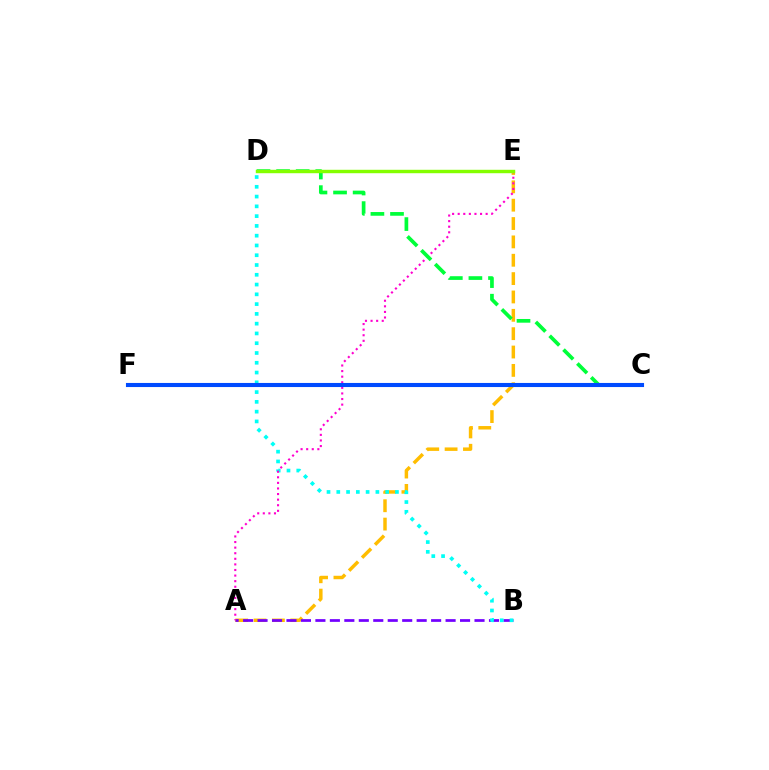{('A', 'E'): [{'color': '#ffbd00', 'line_style': 'dashed', 'thickness': 2.49}, {'color': '#ff00cf', 'line_style': 'dotted', 'thickness': 1.52}], ('A', 'B'): [{'color': '#7200ff', 'line_style': 'dashed', 'thickness': 1.96}], ('C', 'F'): [{'color': '#ff0000', 'line_style': 'solid', 'thickness': 2.71}, {'color': '#004bff', 'line_style': 'solid', 'thickness': 2.95}], ('B', 'D'): [{'color': '#00fff6', 'line_style': 'dotted', 'thickness': 2.66}], ('C', 'D'): [{'color': '#00ff39', 'line_style': 'dashed', 'thickness': 2.66}], ('D', 'E'): [{'color': '#84ff00', 'line_style': 'solid', 'thickness': 2.46}]}